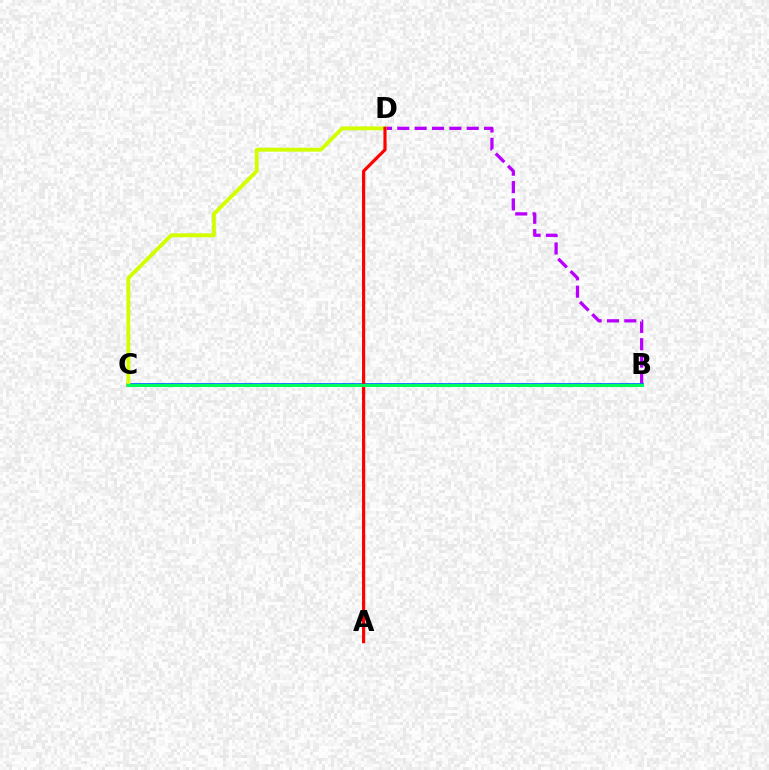{('B', 'D'): [{'color': '#b900ff', 'line_style': 'dashed', 'thickness': 2.36}], ('B', 'C'): [{'color': '#0074ff', 'line_style': 'solid', 'thickness': 2.73}, {'color': '#00ff5c', 'line_style': 'solid', 'thickness': 2.17}], ('C', 'D'): [{'color': '#d1ff00', 'line_style': 'solid', 'thickness': 2.77}], ('A', 'D'): [{'color': '#ff0000', 'line_style': 'solid', 'thickness': 2.28}]}